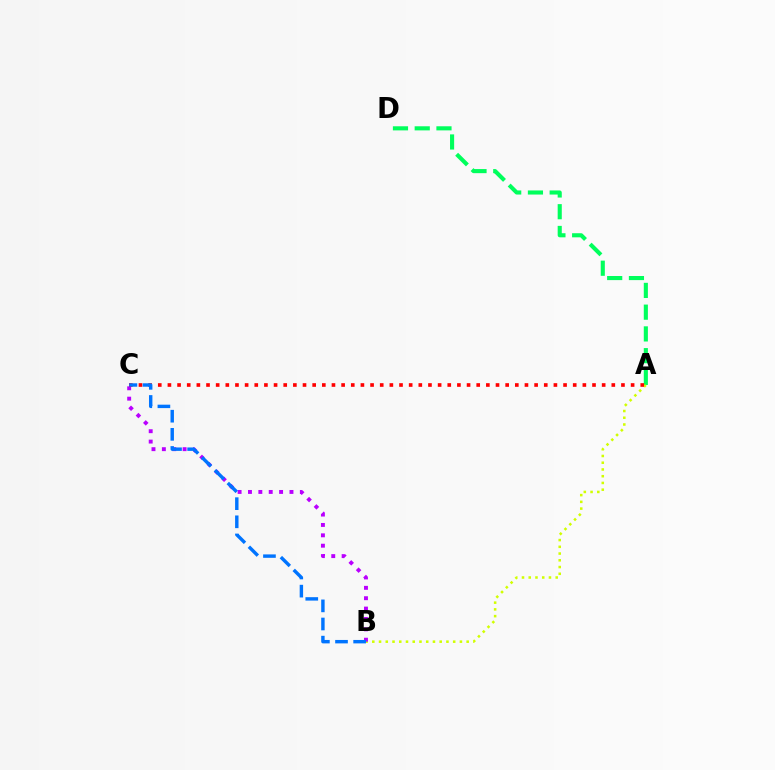{('A', 'D'): [{'color': '#00ff5c', 'line_style': 'dashed', 'thickness': 2.95}], ('A', 'B'): [{'color': '#d1ff00', 'line_style': 'dotted', 'thickness': 1.83}], ('B', 'C'): [{'color': '#b900ff', 'line_style': 'dotted', 'thickness': 2.82}, {'color': '#0074ff', 'line_style': 'dashed', 'thickness': 2.46}], ('A', 'C'): [{'color': '#ff0000', 'line_style': 'dotted', 'thickness': 2.62}]}